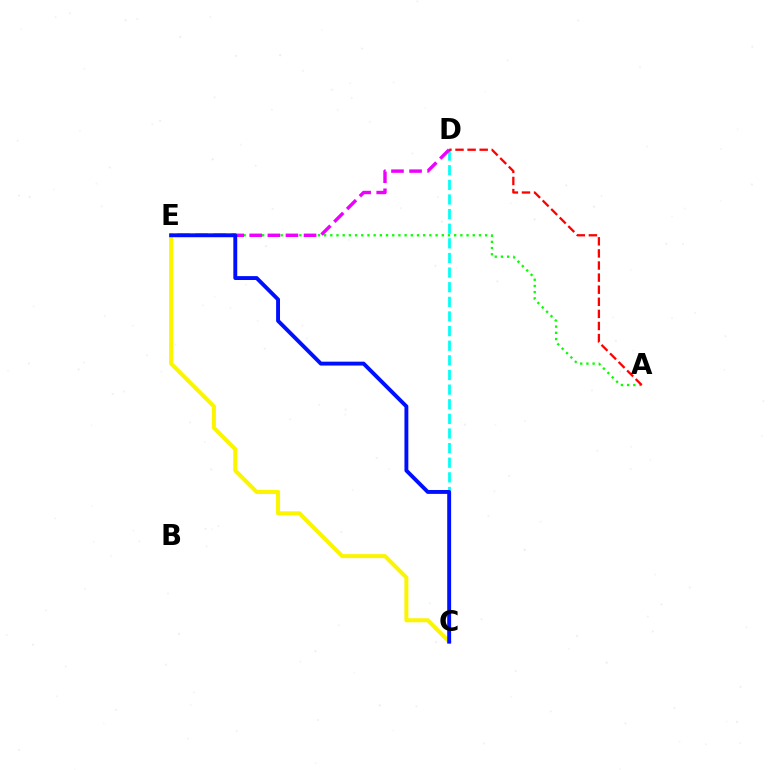{('C', 'D'): [{'color': '#00fff6', 'line_style': 'dashed', 'thickness': 1.99}], ('A', 'E'): [{'color': '#08ff00', 'line_style': 'dotted', 'thickness': 1.68}], ('D', 'E'): [{'color': '#ee00ff', 'line_style': 'dashed', 'thickness': 2.46}], ('C', 'E'): [{'color': '#fcf500', 'line_style': 'solid', 'thickness': 2.89}, {'color': '#0010ff', 'line_style': 'solid', 'thickness': 2.8}], ('A', 'D'): [{'color': '#ff0000', 'line_style': 'dashed', 'thickness': 1.64}]}